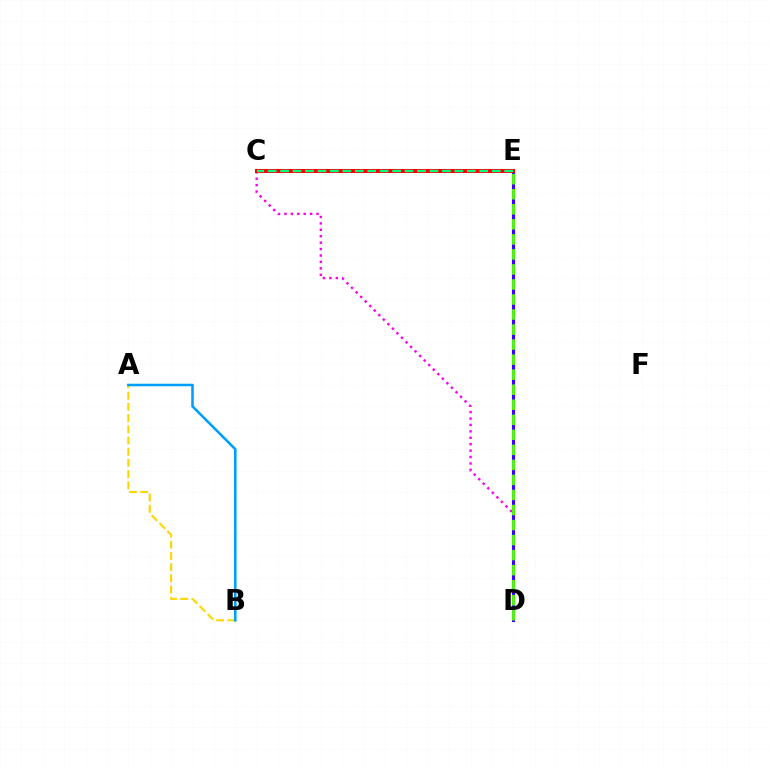{('C', 'D'): [{'color': '#ff00ed', 'line_style': 'dotted', 'thickness': 1.74}], ('A', 'B'): [{'color': '#ffd500', 'line_style': 'dashed', 'thickness': 1.52}, {'color': '#009eff', 'line_style': 'solid', 'thickness': 1.85}], ('D', 'E'): [{'color': '#3700ff', 'line_style': 'solid', 'thickness': 2.25}, {'color': '#4fff00', 'line_style': 'dashed', 'thickness': 2.04}], ('C', 'E'): [{'color': '#ff0000', 'line_style': 'solid', 'thickness': 2.9}, {'color': '#00ff86', 'line_style': 'dashed', 'thickness': 1.69}]}